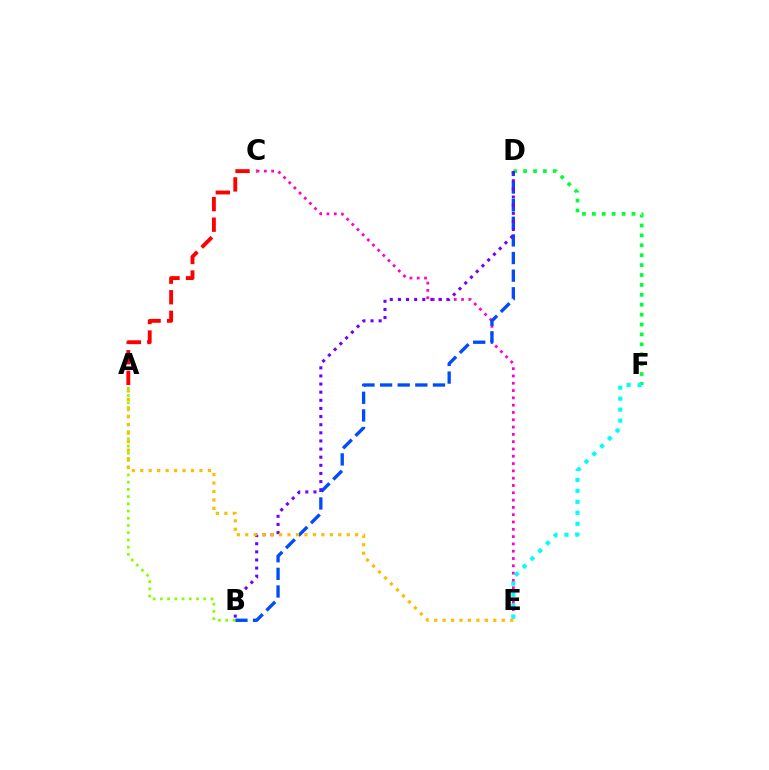{('D', 'F'): [{'color': '#00ff39', 'line_style': 'dotted', 'thickness': 2.69}], ('C', 'E'): [{'color': '#ff00cf', 'line_style': 'dotted', 'thickness': 1.98}], ('B', 'D'): [{'color': '#004bff', 'line_style': 'dashed', 'thickness': 2.39}, {'color': '#7200ff', 'line_style': 'dotted', 'thickness': 2.21}], ('A', 'B'): [{'color': '#84ff00', 'line_style': 'dotted', 'thickness': 1.96}], ('E', 'F'): [{'color': '#00fff6', 'line_style': 'dotted', 'thickness': 2.99}], ('A', 'E'): [{'color': '#ffbd00', 'line_style': 'dotted', 'thickness': 2.3}], ('A', 'C'): [{'color': '#ff0000', 'line_style': 'dashed', 'thickness': 2.79}]}